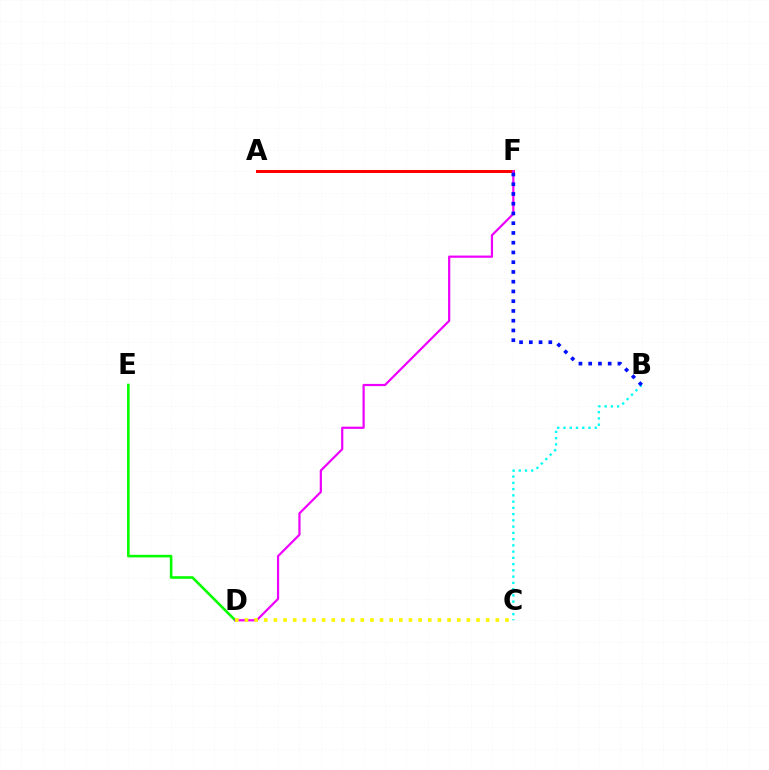{('D', 'E'): [{'color': '#08ff00', 'line_style': 'solid', 'thickness': 1.88}], ('A', 'F'): [{'color': '#ff0000', 'line_style': 'solid', 'thickness': 2.16}], ('B', 'C'): [{'color': '#00fff6', 'line_style': 'dotted', 'thickness': 1.7}], ('D', 'F'): [{'color': '#ee00ff', 'line_style': 'solid', 'thickness': 1.59}], ('C', 'D'): [{'color': '#fcf500', 'line_style': 'dotted', 'thickness': 2.62}], ('B', 'F'): [{'color': '#0010ff', 'line_style': 'dotted', 'thickness': 2.65}]}